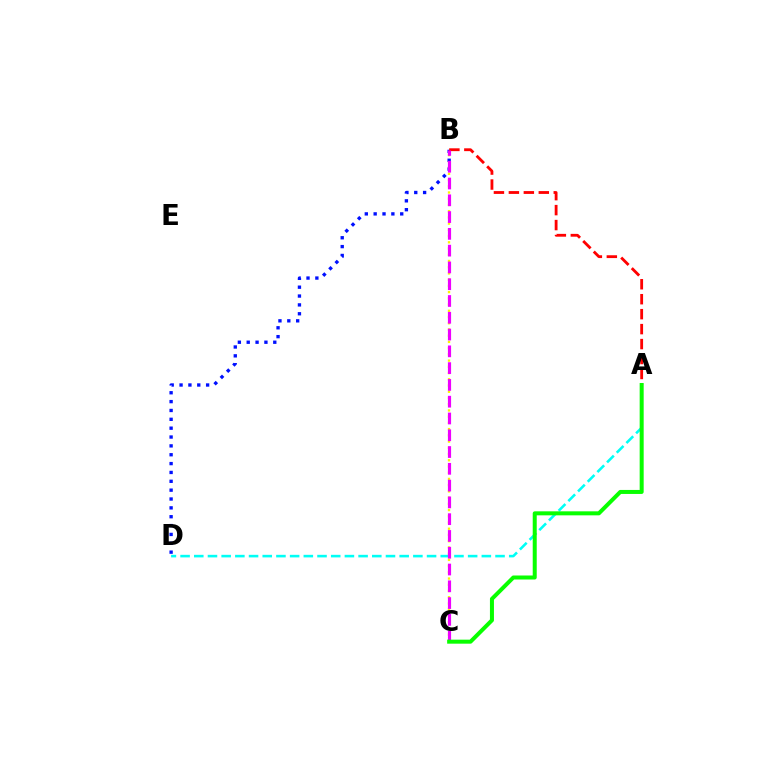{('B', 'C'): [{'color': '#fcf500', 'line_style': 'dotted', 'thickness': 1.69}, {'color': '#ee00ff', 'line_style': 'dashed', 'thickness': 2.28}], ('B', 'D'): [{'color': '#0010ff', 'line_style': 'dotted', 'thickness': 2.41}], ('A', 'D'): [{'color': '#00fff6', 'line_style': 'dashed', 'thickness': 1.86}], ('A', 'B'): [{'color': '#ff0000', 'line_style': 'dashed', 'thickness': 2.03}], ('A', 'C'): [{'color': '#08ff00', 'line_style': 'solid', 'thickness': 2.89}]}